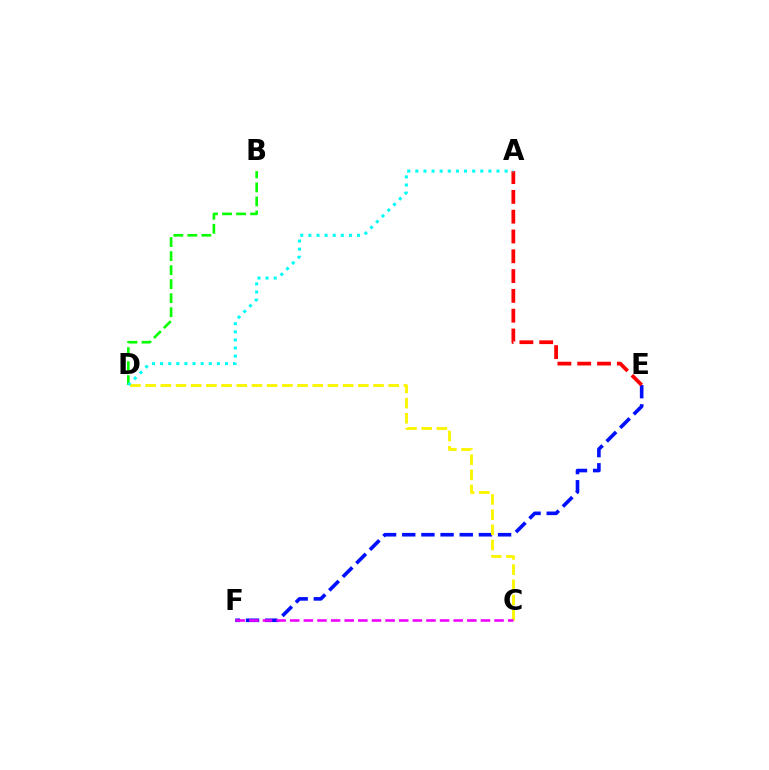{('E', 'F'): [{'color': '#0010ff', 'line_style': 'dashed', 'thickness': 2.6}], ('C', 'D'): [{'color': '#fcf500', 'line_style': 'dashed', 'thickness': 2.06}], ('A', 'E'): [{'color': '#ff0000', 'line_style': 'dashed', 'thickness': 2.69}], ('C', 'F'): [{'color': '#ee00ff', 'line_style': 'dashed', 'thickness': 1.85}], ('B', 'D'): [{'color': '#08ff00', 'line_style': 'dashed', 'thickness': 1.9}], ('A', 'D'): [{'color': '#00fff6', 'line_style': 'dotted', 'thickness': 2.2}]}